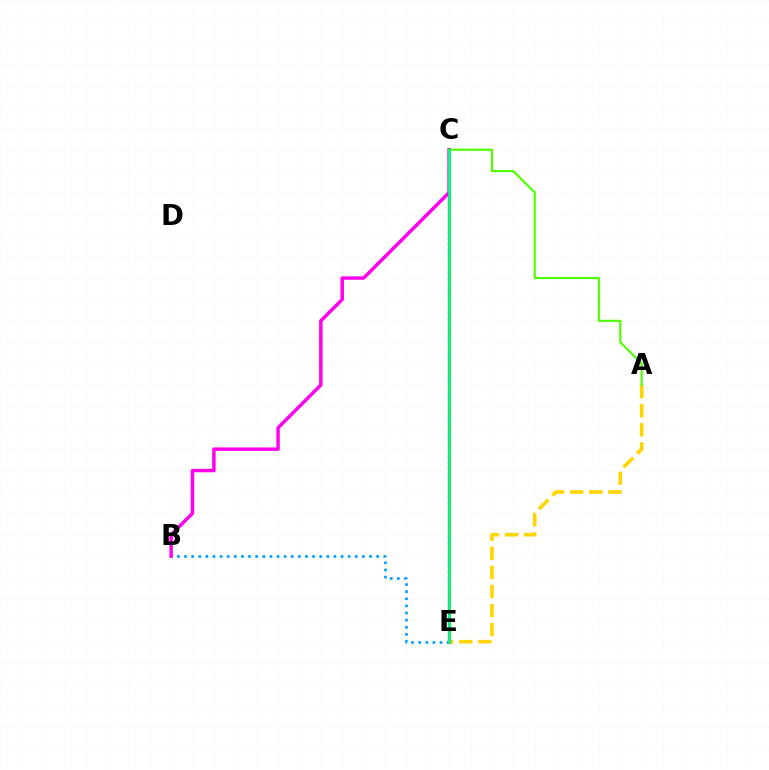{('B', 'E'): [{'color': '#009eff', 'line_style': 'dotted', 'thickness': 1.93}], ('A', 'E'): [{'color': '#ffd500', 'line_style': 'dashed', 'thickness': 2.59}], ('C', 'E'): [{'color': '#ff0000', 'line_style': 'solid', 'thickness': 2.33}, {'color': '#3700ff', 'line_style': 'dotted', 'thickness': 1.56}, {'color': '#00ff86', 'line_style': 'solid', 'thickness': 1.99}], ('B', 'C'): [{'color': '#ff00ed', 'line_style': 'solid', 'thickness': 2.49}], ('A', 'C'): [{'color': '#4fff00', 'line_style': 'solid', 'thickness': 1.55}]}